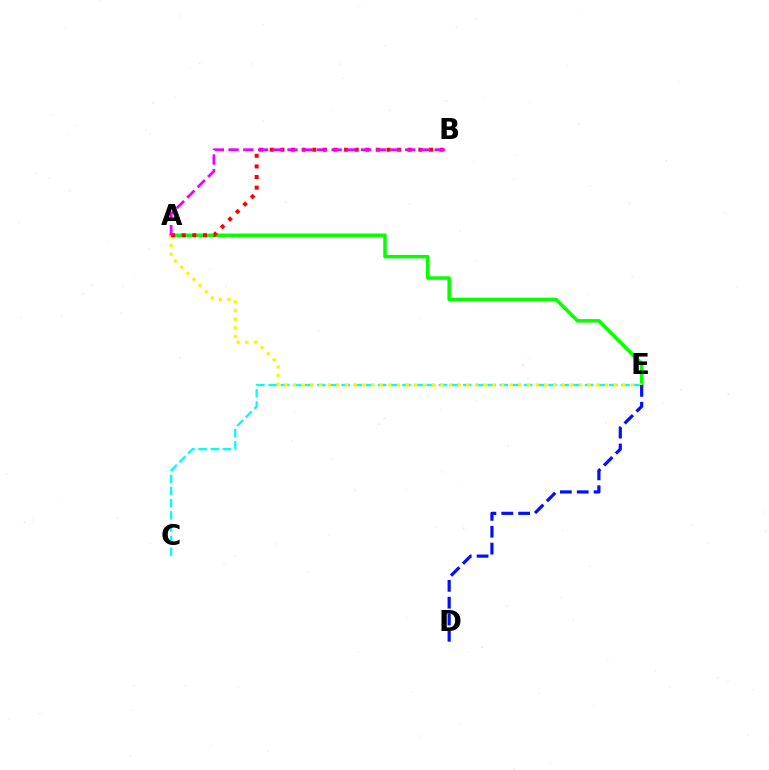{('C', 'E'): [{'color': '#00fff6', 'line_style': 'dashed', 'thickness': 1.65}], ('A', 'E'): [{'color': '#08ff00', 'line_style': 'solid', 'thickness': 2.53}, {'color': '#fcf500', 'line_style': 'dotted', 'thickness': 2.35}], ('A', 'B'): [{'color': '#ff0000', 'line_style': 'dotted', 'thickness': 2.88}, {'color': '#ee00ff', 'line_style': 'dashed', 'thickness': 2.0}], ('D', 'E'): [{'color': '#0010ff', 'line_style': 'dashed', 'thickness': 2.29}]}